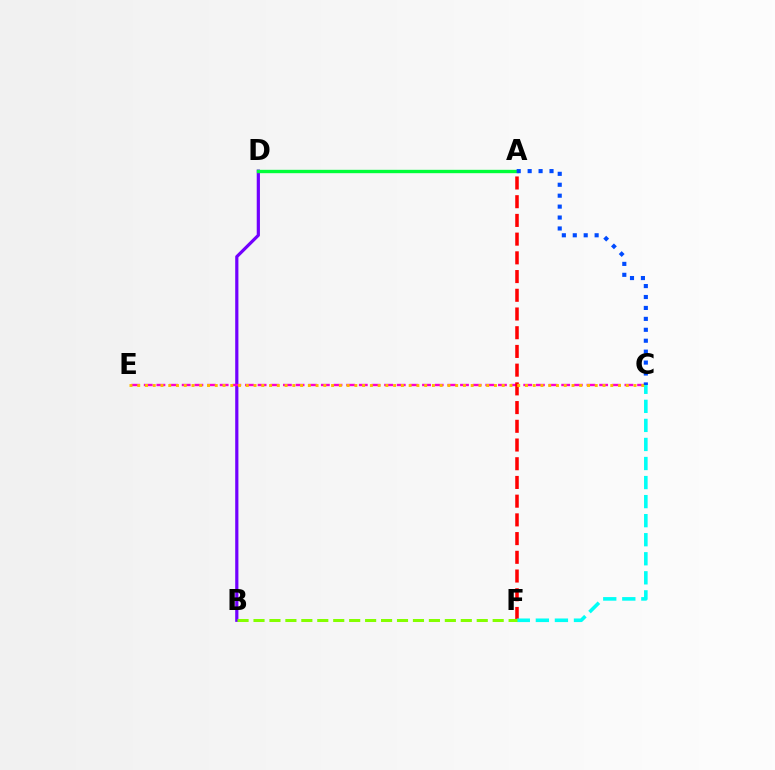{('B', 'D'): [{'color': '#7200ff', 'line_style': 'solid', 'thickness': 2.3}], ('C', 'E'): [{'color': '#ff00cf', 'line_style': 'dashed', 'thickness': 1.72}, {'color': '#ffbd00', 'line_style': 'dotted', 'thickness': 2.11}], ('A', 'D'): [{'color': '#00ff39', 'line_style': 'solid', 'thickness': 2.43}], ('A', 'F'): [{'color': '#ff0000', 'line_style': 'dashed', 'thickness': 2.54}], ('C', 'F'): [{'color': '#00fff6', 'line_style': 'dashed', 'thickness': 2.59}], ('A', 'C'): [{'color': '#004bff', 'line_style': 'dotted', 'thickness': 2.97}], ('B', 'F'): [{'color': '#84ff00', 'line_style': 'dashed', 'thickness': 2.17}]}